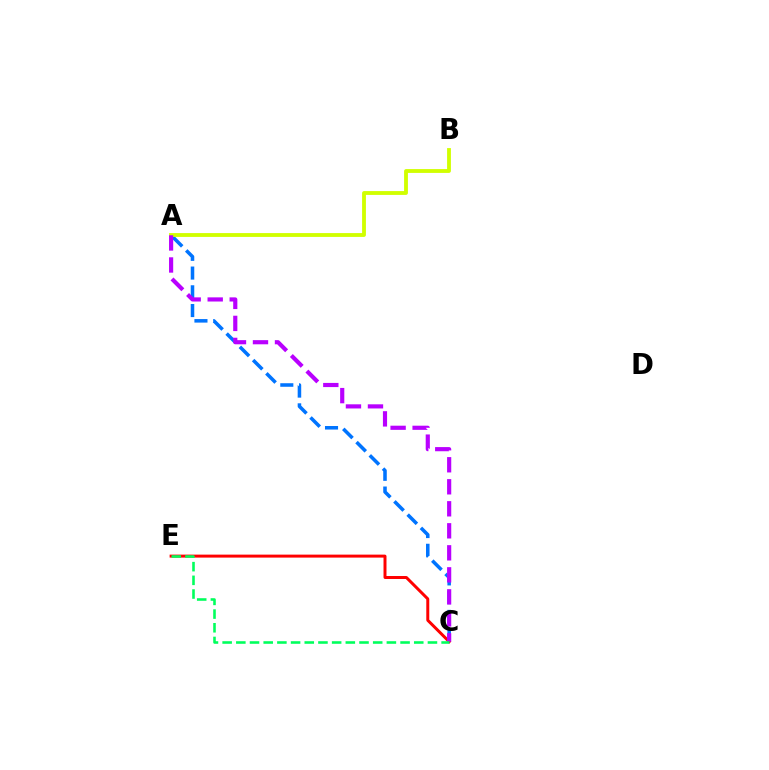{('A', 'C'): [{'color': '#0074ff', 'line_style': 'dashed', 'thickness': 2.55}, {'color': '#b900ff', 'line_style': 'dashed', 'thickness': 2.99}], ('A', 'B'): [{'color': '#d1ff00', 'line_style': 'solid', 'thickness': 2.75}], ('C', 'E'): [{'color': '#ff0000', 'line_style': 'solid', 'thickness': 2.14}, {'color': '#00ff5c', 'line_style': 'dashed', 'thickness': 1.86}]}